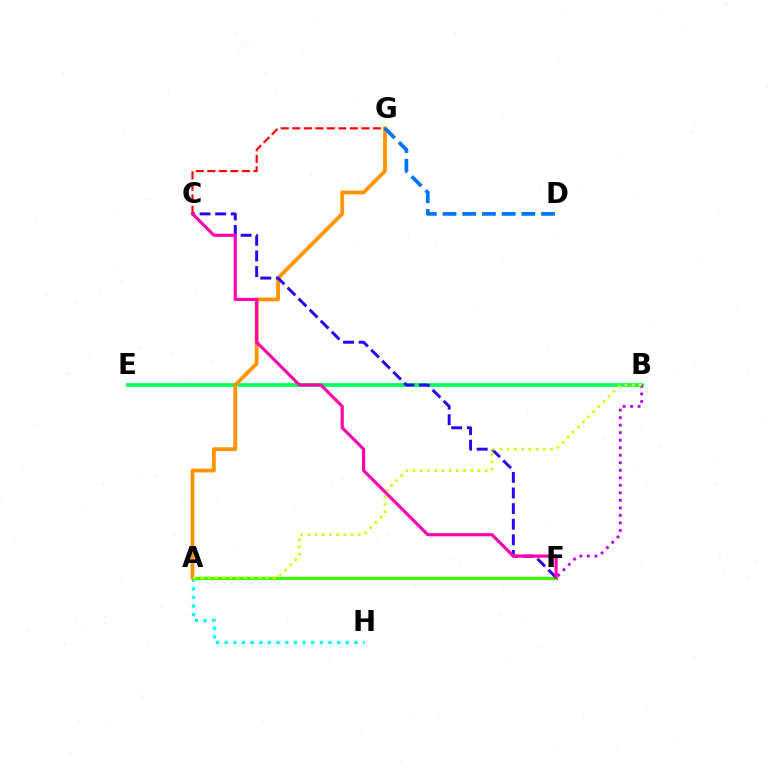{('A', 'H'): [{'color': '#00fff6', 'line_style': 'dotted', 'thickness': 2.35}], ('A', 'F'): [{'color': '#3dff00', 'line_style': 'solid', 'thickness': 2.35}], ('B', 'E'): [{'color': '#00ff5c', 'line_style': 'solid', 'thickness': 2.67}], ('A', 'G'): [{'color': '#ff9400', 'line_style': 'solid', 'thickness': 2.73}], ('C', 'G'): [{'color': '#ff0000', 'line_style': 'dashed', 'thickness': 1.56}], ('B', 'F'): [{'color': '#b900ff', 'line_style': 'dotted', 'thickness': 2.04}], ('C', 'F'): [{'color': '#2500ff', 'line_style': 'dashed', 'thickness': 2.12}, {'color': '#ff00ac', 'line_style': 'solid', 'thickness': 2.27}], ('A', 'B'): [{'color': '#d1ff00', 'line_style': 'dotted', 'thickness': 1.96}], ('D', 'G'): [{'color': '#0074ff', 'line_style': 'dashed', 'thickness': 2.68}]}